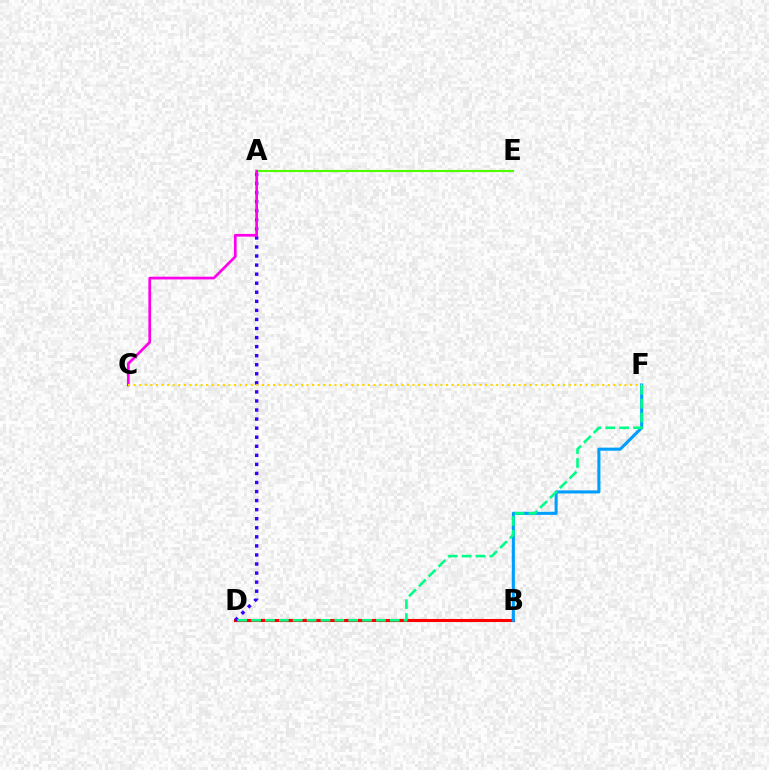{('B', 'D'): [{'color': '#ff0000', 'line_style': 'solid', 'thickness': 2.22}], ('B', 'F'): [{'color': '#009eff', 'line_style': 'solid', 'thickness': 2.21}], ('A', 'D'): [{'color': '#3700ff', 'line_style': 'dotted', 'thickness': 2.46}], ('A', 'E'): [{'color': '#4fff00', 'line_style': 'solid', 'thickness': 1.54}], ('D', 'F'): [{'color': '#00ff86', 'line_style': 'dashed', 'thickness': 1.88}], ('A', 'C'): [{'color': '#ff00ed', 'line_style': 'solid', 'thickness': 1.95}], ('C', 'F'): [{'color': '#ffd500', 'line_style': 'dotted', 'thickness': 1.52}]}